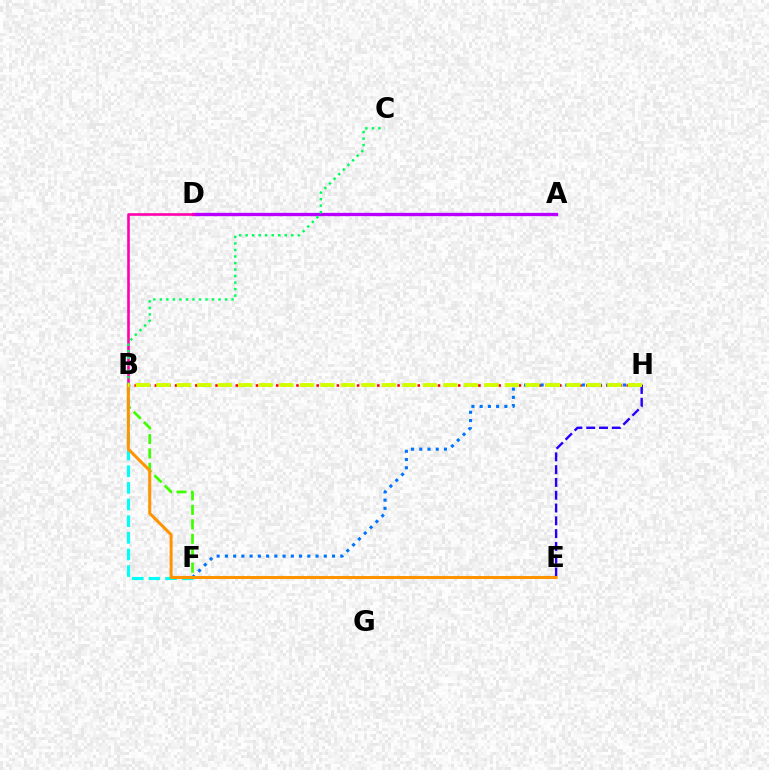{('B', 'F'): [{'color': '#3dff00', 'line_style': 'dashed', 'thickness': 1.96}, {'color': '#00fff6', 'line_style': 'dashed', 'thickness': 2.26}], ('A', 'D'): [{'color': '#b900ff', 'line_style': 'solid', 'thickness': 2.39}], ('B', 'D'): [{'color': '#ff00ac', 'line_style': 'solid', 'thickness': 1.89}], ('B', 'H'): [{'color': '#ff0000', 'line_style': 'dotted', 'thickness': 1.83}, {'color': '#d1ff00', 'line_style': 'dashed', 'thickness': 2.78}], ('F', 'H'): [{'color': '#0074ff', 'line_style': 'dotted', 'thickness': 2.24}], ('B', 'C'): [{'color': '#00ff5c', 'line_style': 'dotted', 'thickness': 1.77}], ('E', 'H'): [{'color': '#2500ff', 'line_style': 'dashed', 'thickness': 1.74}], ('B', 'E'): [{'color': '#ff9400', 'line_style': 'solid', 'thickness': 2.17}]}